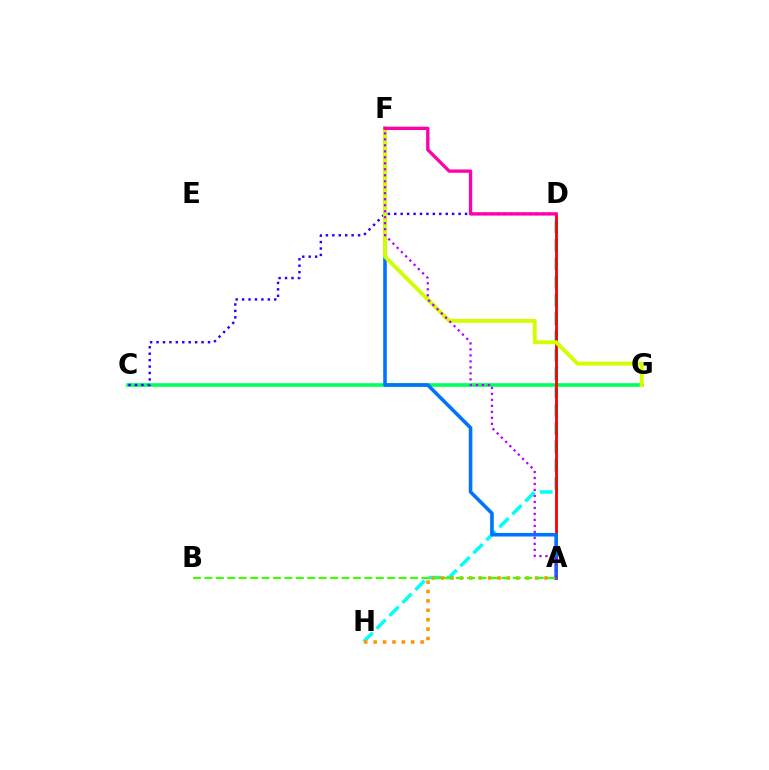{('C', 'G'): [{'color': '#00ff5c', 'line_style': 'solid', 'thickness': 2.6}], ('D', 'H'): [{'color': '#00fff6', 'line_style': 'dashed', 'thickness': 2.49}], ('C', 'D'): [{'color': '#2500ff', 'line_style': 'dotted', 'thickness': 1.75}], ('A', 'H'): [{'color': '#ff9400', 'line_style': 'dotted', 'thickness': 2.55}], ('A', 'D'): [{'color': '#ff0000', 'line_style': 'solid', 'thickness': 2.04}], ('A', 'F'): [{'color': '#0074ff', 'line_style': 'solid', 'thickness': 2.59}, {'color': '#b900ff', 'line_style': 'dotted', 'thickness': 1.63}], ('A', 'B'): [{'color': '#3dff00', 'line_style': 'dashed', 'thickness': 1.55}], ('F', 'G'): [{'color': '#d1ff00', 'line_style': 'solid', 'thickness': 2.81}], ('D', 'F'): [{'color': '#ff00ac', 'line_style': 'solid', 'thickness': 2.39}]}